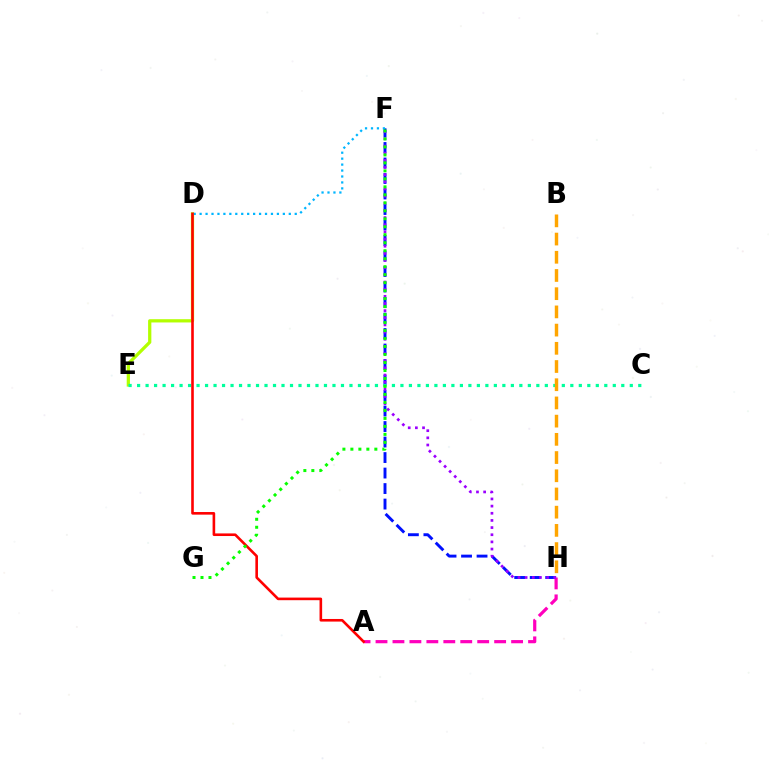{('F', 'H'): [{'color': '#0010ff', 'line_style': 'dashed', 'thickness': 2.11}, {'color': '#9b00ff', 'line_style': 'dotted', 'thickness': 1.94}], ('A', 'H'): [{'color': '#ff00bd', 'line_style': 'dashed', 'thickness': 2.3}], ('D', 'E'): [{'color': '#b3ff00', 'line_style': 'solid', 'thickness': 2.34}], ('C', 'E'): [{'color': '#00ff9d', 'line_style': 'dotted', 'thickness': 2.31}], ('D', 'F'): [{'color': '#00b5ff', 'line_style': 'dotted', 'thickness': 1.62}], ('A', 'D'): [{'color': '#ff0000', 'line_style': 'solid', 'thickness': 1.88}], ('F', 'G'): [{'color': '#08ff00', 'line_style': 'dotted', 'thickness': 2.17}], ('B', 'H'): [{'color': '#ffa500', 'line_style': 'dashed', 'thickness': 2.47}]}